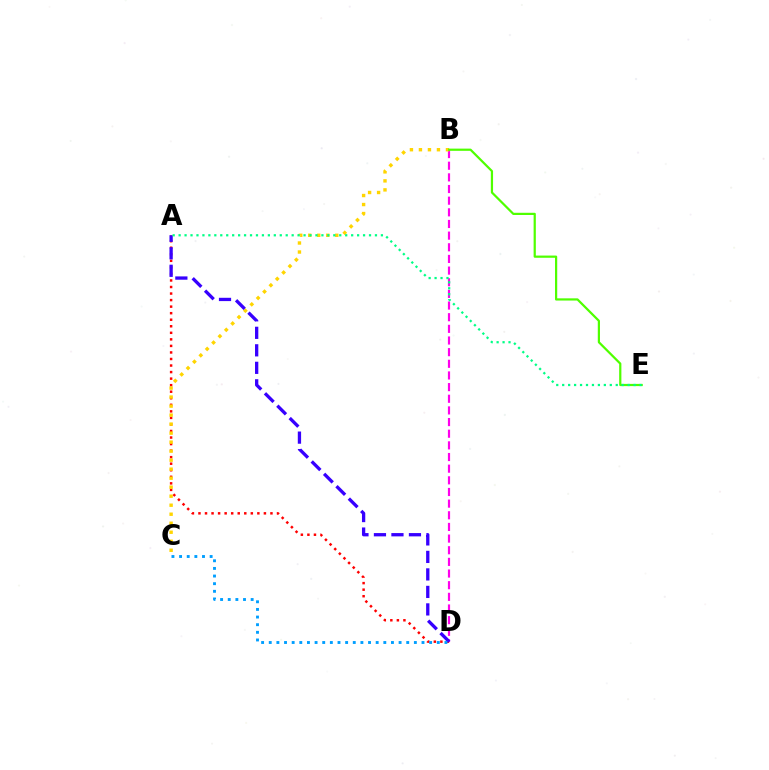{('B', 'D'): [{'color': '#ff00ed', 'line_style': 'dashed', 'thickness': 1.58}], ('A', 'D'): [{'color': '#ff0000', 'line_style': 'dotted', 'thickness': 1.78}, {'color': '#3700ff', 'line_style': 'dashed', 'thickness': 2.38}], ('B', 'C'): [{'color': '#ffd500', 'line_style': 'dotted', 'thickness': 2.45}], ('B', 'E'): [{'color': '#4fff00', 'line_style': 'solid', 'thickness': 1.6}], ('C', 'D'): [{'color': '#009eff', 'line_style': 'dotted', 'thickness': 2.08}], ('A', 'E'): [{'color': '#00ff86', 'line_style': 'dotted', 'thickness': 1.62}]}